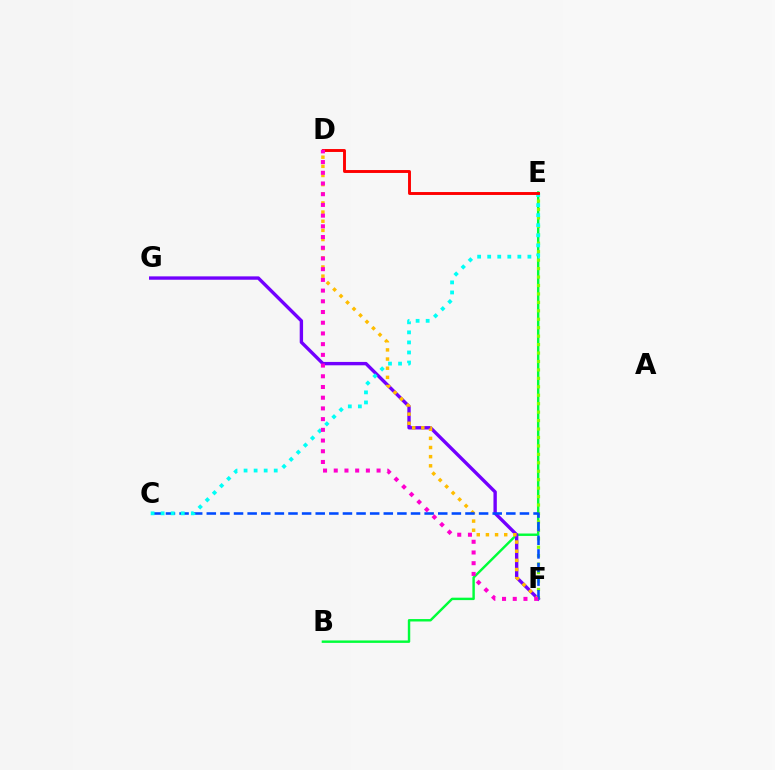{('B', 'E'): [{'color': '#00ff39', 'line_style': 'solid', 'thickness': 1.75}], ('F', 'G'): [{'color': '#7200ff', 'line_style': 'solid', 'thickness': 2.43}], ('D', 'F'): [{'color': '#ffbd00', 'line_style': 'dotted', 'thickness': 2.49}, {'color': '#ff00cf', 'line_style': 'dotted', 'thickness': 2.91}], ('E', 'F'): [{'color': '#84ff00', 'line_style': 'dotted', 'thickness': 2.29}], ('C', 'F'): [{'color': '#004bff', 'line_style': 'dashed', 'thickness': 1.85}], ('C', 'E'): [{'color': '#00fff6', 'line_style': 'dotted', 'thickness': 2.73}], ('D', 'E'): [{'color': '#ff0000', 'line_style': 'solid', 'thickness': 2.1}]}